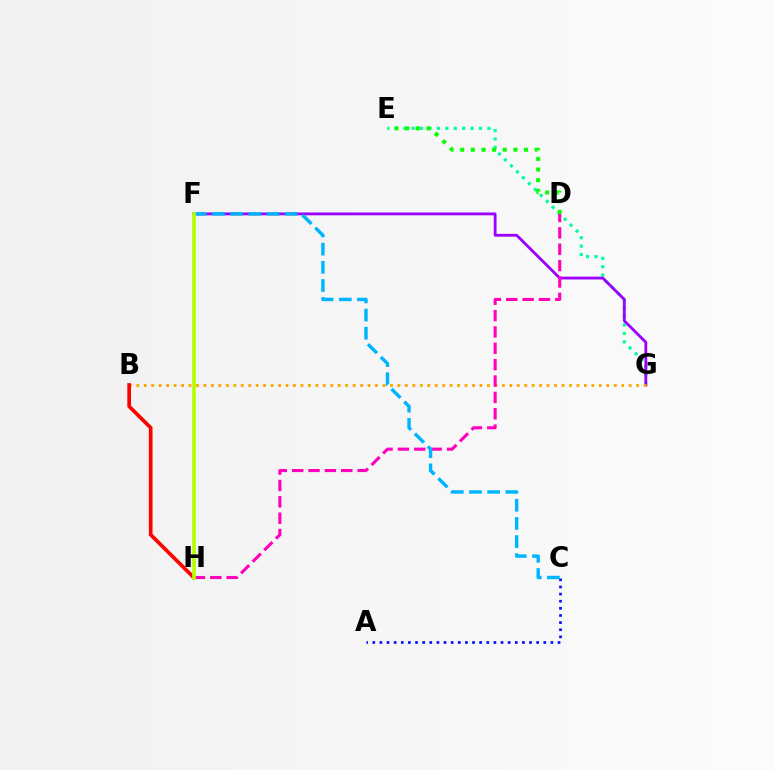{('A', 'C'): [{'color': '#0010ff', 'line_style': 'dotted', 'thickness': 1.94}], ('E', 'G'): [{'color': '#00ff9d', 'line_style': 'dotted', 'thickness': 2.29}], ('F', 'G'): [{'color': '#9b00ff', 'line_style': 'solid', 'thickness': 2.03}], ('B', 'G'): [{'color': '#ffa500', 'line_style': 'dotted', 'thickness': 2.03}], ('D', 'H'): [{'color': '#ff00bd', 'line_style': 'dashed', 'thickness': 2.22}], ('C', 'F'): [{'color': '#00b5ff', 'line_style': 'dashed', 'thickness': 2.47}], ('B', 'H'): [{'color': '#ff0000', 'line_style': 'solid', 'thickness': 2.66}], ('F', 'H'): [{'color': '#b3ff00', 'line_style': 'solid', 'thickness': 2.63}], ('D', 'E'): [{'color': '#08ff00', 'line_style': 'dotted', 'thickness': 2.89}]}